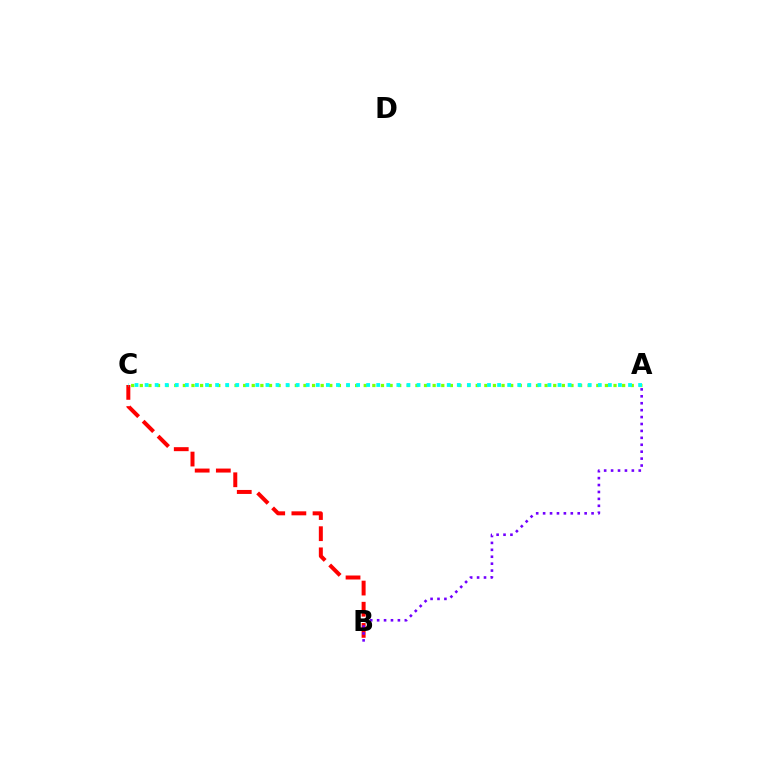{('B', 'C'): [{'color': '#ff0000', 'line_style': 'dashed', 'thickness': 2.87}], ('A', 'B'): [{'color': '#7200ff', 'line_style': 'dotted', 'thickness': 1.88}], ('A', 'C'): [{'color': '#84ff00', 'line_style': 'dotted', 'thickness': 2.34}, {'color': '#00fff6', 'line_style': 'dotted', 'thickness': 2.74}]}